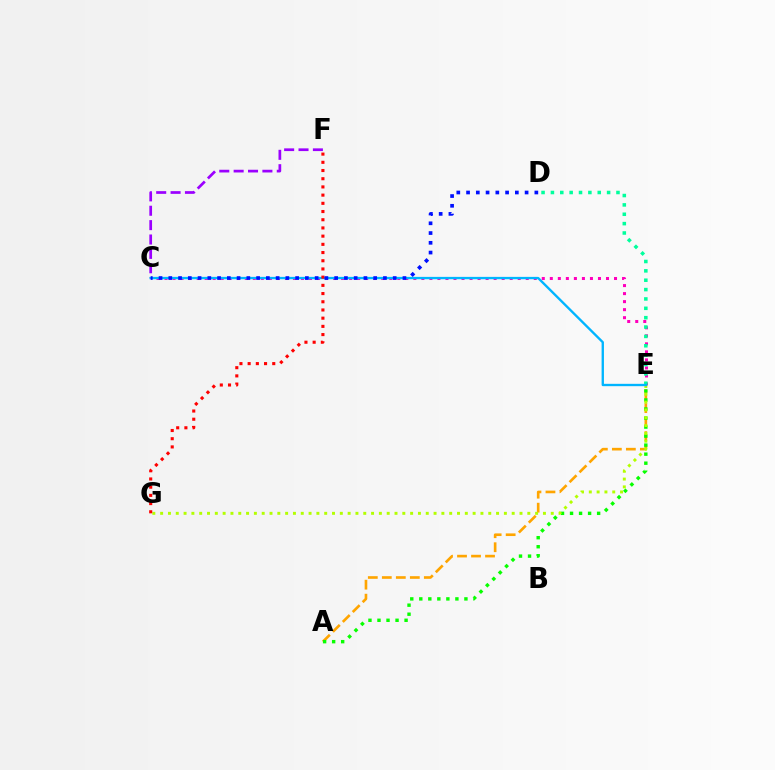{('A', 'E'): [{'color': '#ffa500', 'line_style': 'dashed', 'thickness': 1.9}, {'color': '#08ff00', 'line_style': 'dotted', 'thickness': 2.45}], ('C', 'F'): [{'color': '#9b00ff', 'line_style': 'dashed', 'thickness': 1.95}], ('C', 'E'): [{'color': '#ff00bd', 'line_style': 'dotted', 'thickness': 2.18}, {'color': '#00b5ff', 'line_style': 'solid', 'thickness': 1.69}], ('D', 'E'): [{'color': '#00ff9d', 'line_style': 'dotted', 'thickness': 2.54}], ('E', 'G'): [{'color': '#b3ff00', 'line_style': 'dotted', 'thickness': 2.12}], ('F', 'G'): [{'color': '#ff0000', 'line_style': 'dotted', 'thickness': 2.23}], ('C', 'D'): [{'color': '#0010ff', 'line_style': 'dotted', 'thickness': 2.65}]}